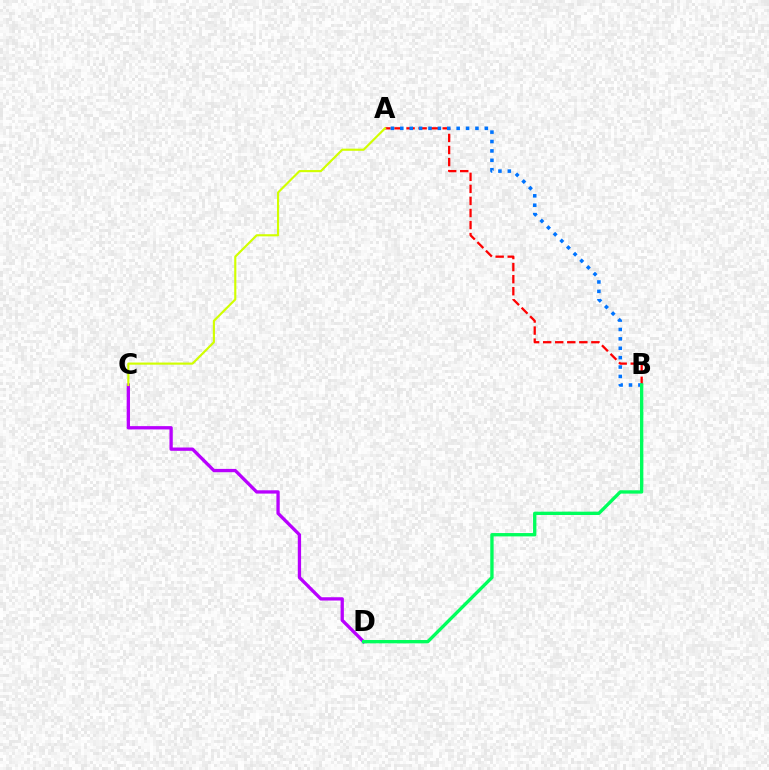{('A', 'B'): [{'color': '#ff0000', 'line_style': 'dashed', 'thickness': 1.64}, {'color': '#0074ff', 'line_style': 'dotted', 'thickness': 2.55}], ('C', 'D'): [{'color': '#b900ff', 'line_style': 'solid', 'thickness': 2.38}], ('A', 'C'): [{'color': '#d1ff00', 'line_style': 'solid', 'thickness': 1.54}], ('B', 'D'): [{'color': '#00ff5c', 'line_style': 'solid', 'thickness': 2.41}]}